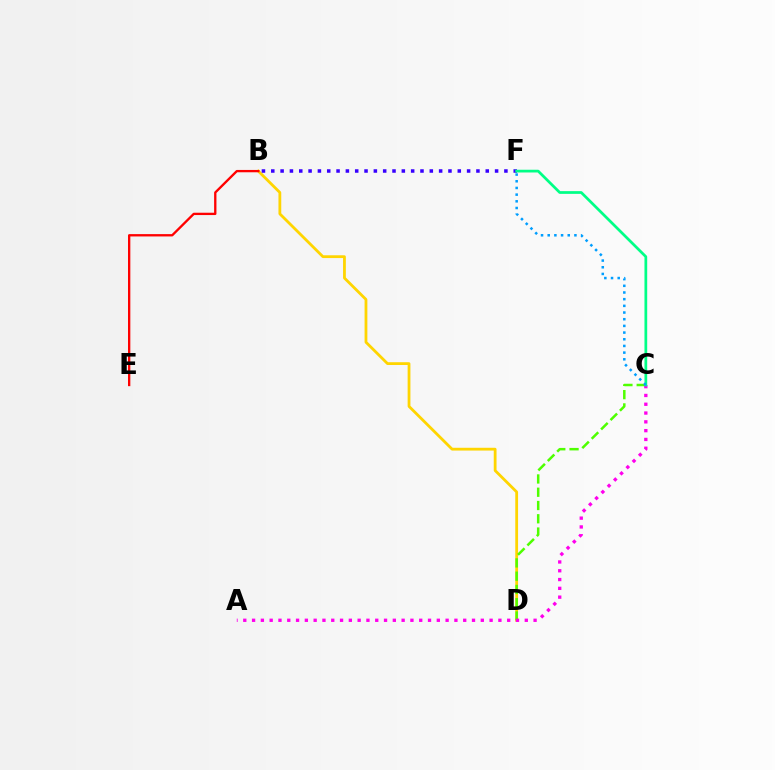{('B', 'D'): [{'color': '#ffd500', 'line_style': 'solid', 'thickness': 2.01}], ('C', 'D'): [{'color': '#4fff00', 'line_style': 'dashed', 'thickness': 1.8}], ('A', 'C'): [{'color': '#ff00ed', 'line_style': 'dotted', 'thickness': 2.39}], ('B', 'F'): [{'color': '#3700ff', 'line_style': 'dotted', 'thickness': 2.53}], ('C', 'F'): [{'color': '#00ff86', 'line_style': 'solid', 'thickness': 1.97}, {'color': '#009eff', 'line_style': 'dotted', 'thickness': 1.81}], ('B', 'E'): [{'color': '#ff0000', 'line_style': 'solid', 'thickness': 1.68}]}